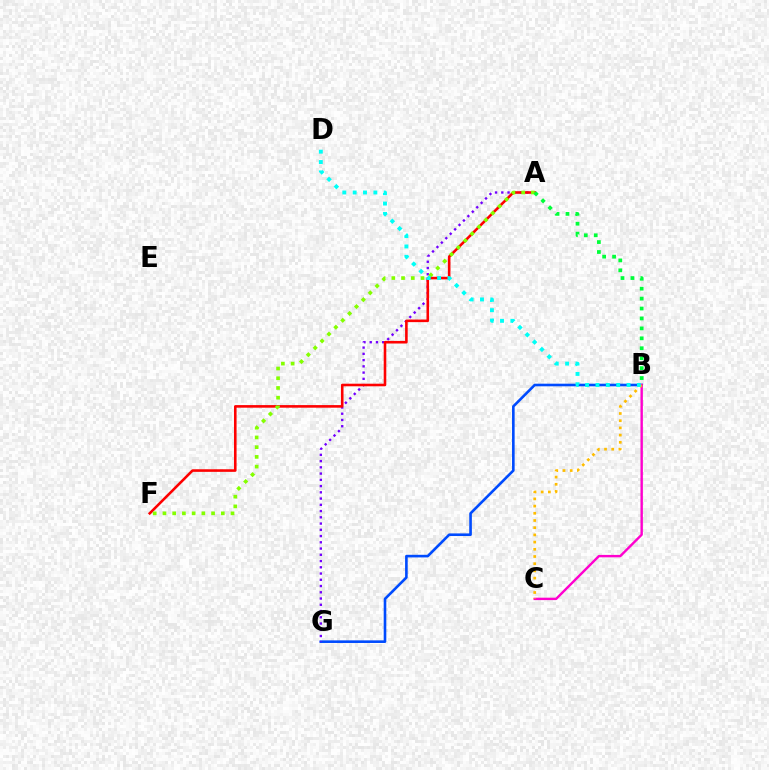{('B', 'G'): [{'color': '#004bff', 'line_style': 'solid', 'thickness': 1.88}], ('B', 'C'): [{'color': '#ff00cf', 'line_style': 'solid', 'thickness': 1.74}, {'color': '#ffbd00', 'line_style': 'dotted', 'thickness': 1.96}], ('A', 'G'): [{'color': '#7200ff', 'line_style': 'dotted', 'thickness': 1.7}], ('A', 'F'): [{'color': '#ff0000', 'line_style': 'solid', 'thickness': 1.86}, {'color': '#84ff00', 'line_style': 'dotted', 'thickness': 2.64}], ('A', 'B'): [{'color': '#00ff39', 'line_style': 'dotted', 'thickness': 2.7}], ('B', 'D'): [{'color': '#00fff6', 'line_style': 'dotted', 'thickness': 2.81}]}